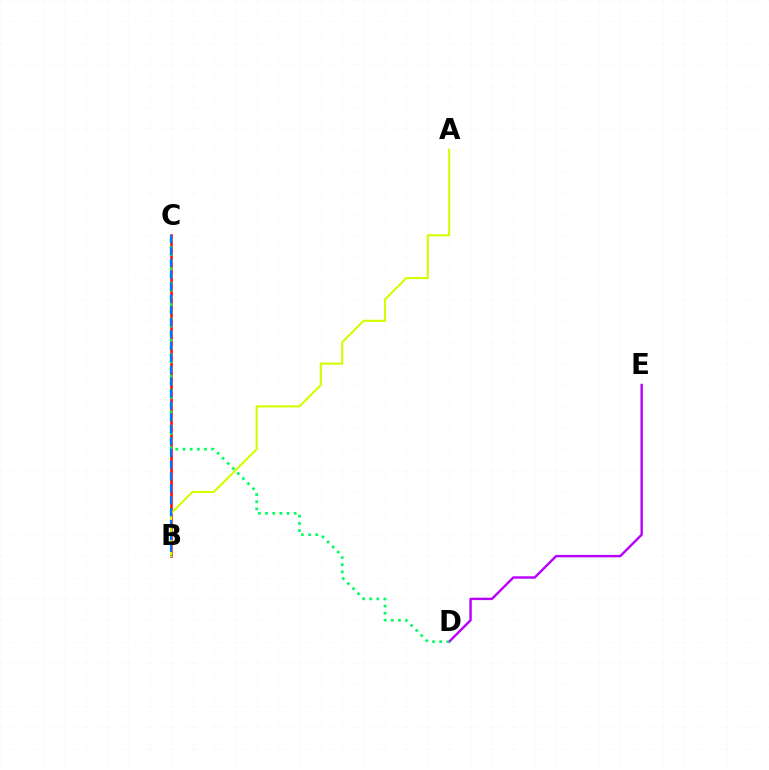{('B', 'C'): [{'color': '#ff0000', 'line_style': 'solid', 'thickness': 1.81}, {'color': '#0074ff', 'line_style': 'dashed', 'thickness': 1.61}], ('D', 'E'): [{'color': '#b900ff', 'line_style': 'solid', 'thickness': 1.74}], ('C', 'D'): [{'color': '#00ff5c', 'line_style': 'dotted', 'thickness': 1.94}], ('A', 'B'): [{'color': '#d1ff00', 'line_style': 'solid', 'thickness': 1.52}]}